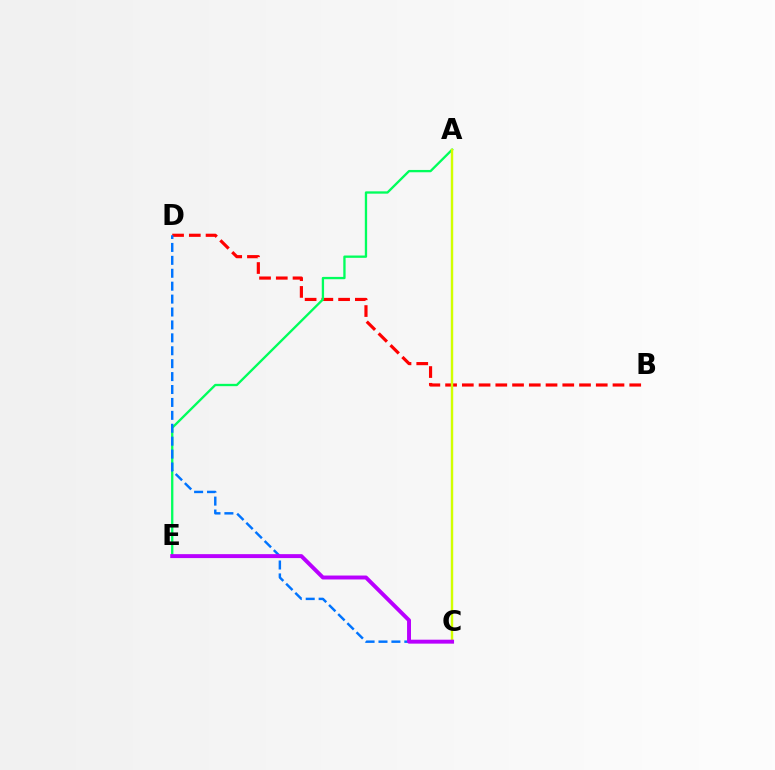{('B', 'D'): [{'color': '#ff0000', 'line_style': 'dashed', 'thickness': 2.27}], ('A', 'E'): [{'color': '#00ff5c', 'line_style': 'solid', 'thickness': 1.67}], ('C', 'D'): [{'color': '#0074ff', 'line_style': 'dashed', 'thickness': 1.75}], ('A', 'C'): [{'color': '#d1ff00', 'line_style': 'solid', 'thickness': 1.74}], ('C', 'E'): [{'color': '#b900ff', 'line_style': 'solid', 'thickness': 2.84}]}